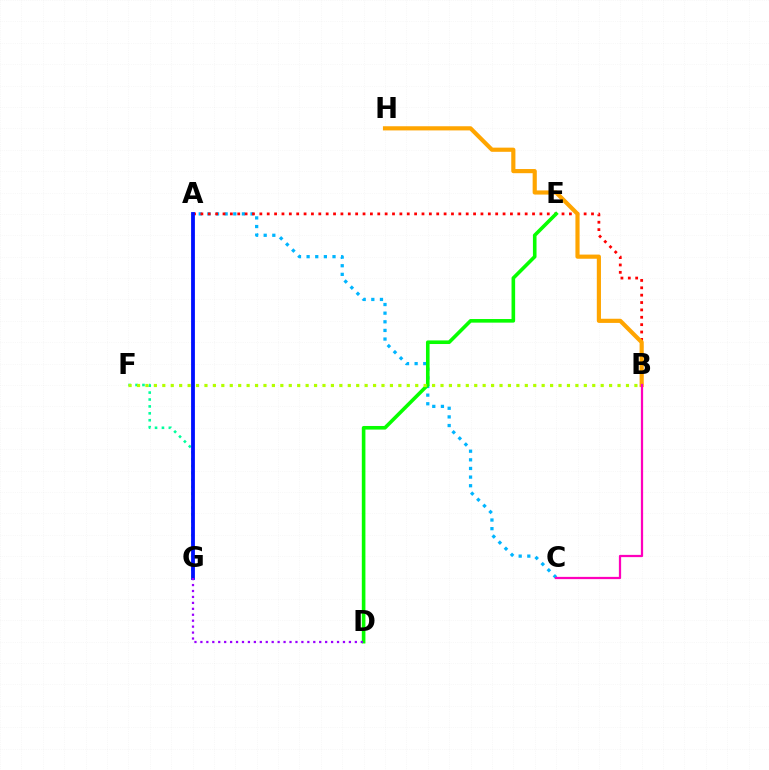{('A', 'C'): [{'color': '#00b5ff', 'line_style': 'dotted', 'thickness': 2.35}], ('A', 'B'): [{'color': '#ff0000', 'line_style': 'dotted', 'thickness': 2.0}], ('D', 'E'): [{'color': '#08ff00', 'line_style': 'solid', 'thickness': 2.59}], ('B', 'H'): [{'color': '#ffa500', 'line_style': 'solid', 'thickness': 2.99}], ('F', 'G'): [{'color': '#00ff9d', 'line_style': 'dotted', 'thickness': 1.88}], ('B', 'F'): [{'color': '#b3ff00', 'line_style': 'dotted', 'thickness': 2.29}], ('A', 'G'): [{'color': '#0010ff', 'line_style': 'solid', 'thickness': 2.74}], ('D', 'G'): [{'color': '#9b00ff', 'line_style': 'dotted', 'thickness': 1.61}], ('B', 'C'): [{'color': '#ff00bd', 'line_style': 'solid', 'thickness': 1.62}]}